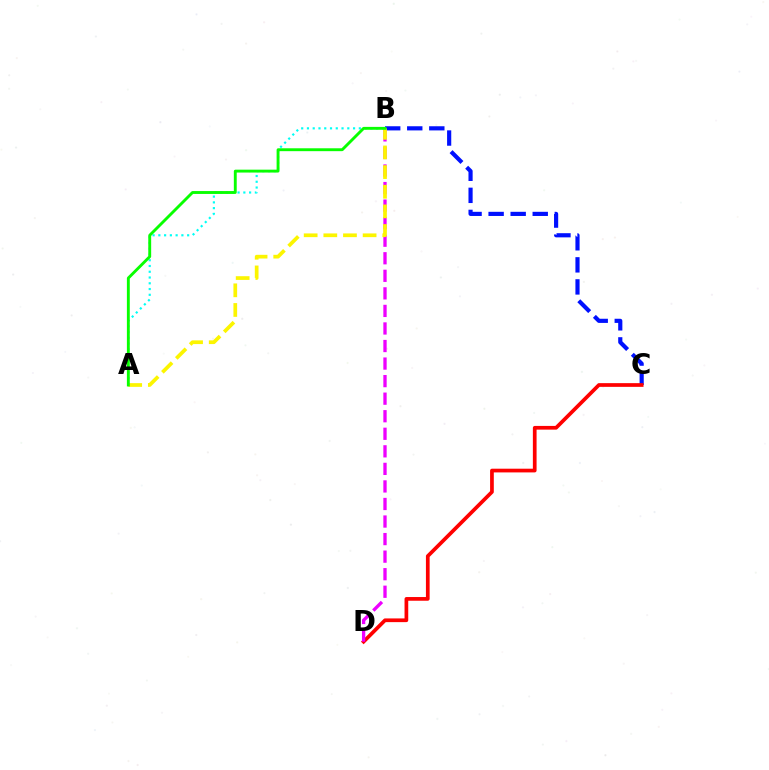{('B', 'C'): [{'color': '#0010ff', 'line_style': 'dashed', 'thickness': 3.0}], ('C', 'D'): [{'color': '#ff0000', 'line_style': 'solid', 'thickness': 2.67}], ('A', 'B'): [{'color': '#00fff6', 'line_style': 'dotted', 'thickness': 1.57}, {'color': '#fcf500', 'line_style': 'dashed', 'thickness': 2.67}, {'color': '#08ff00', 'line_style': 'solid', 'thickness': 2.08}], ('B', 'D'): [{'color': '#ee00ff', 'line_style': 'dashed', 'thickness': 2.38}]}